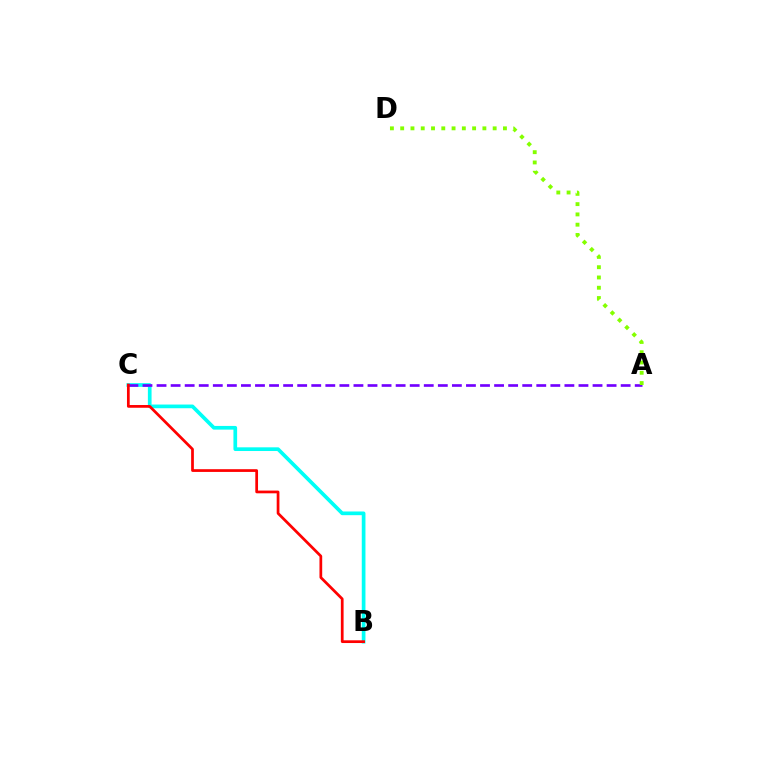{('B', 'C'): [{'color': '#00fff6', 'line_style': 'solid', 'thickness': 2.66}, {'color': '#ff0000', 'line_style': 'solid', 'thickness': 1.97}], ('A', 'C'): [{'color': '#7200ff', 'line_style': 'dashed', 'thickness': 1.91}], ('A', 'D'): [{'color': '#84ff00', 'line_style': 'dotted', 'thickness': 2.79}]}